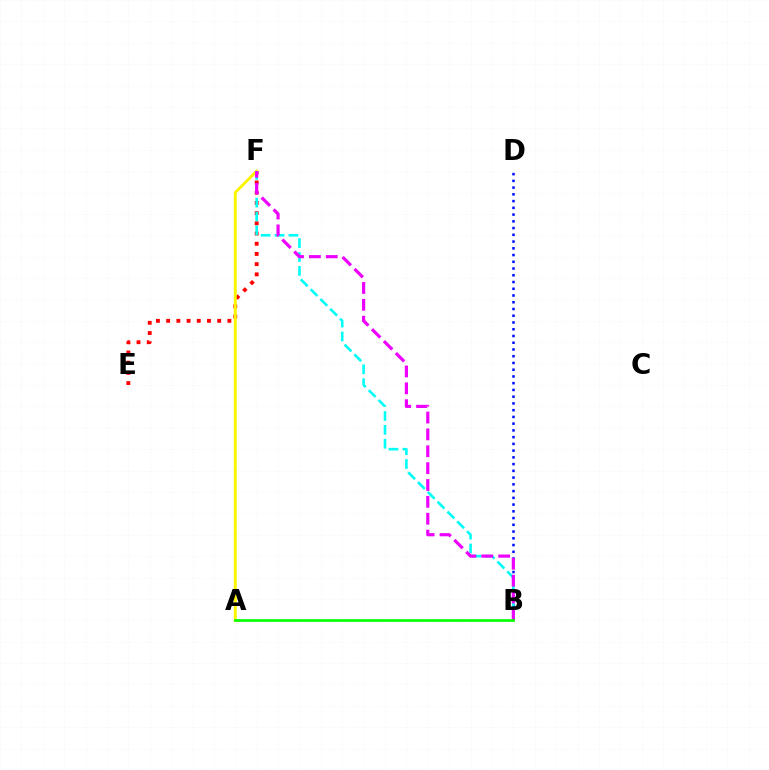{('E', 'F'): [{'color': '#ff0000', 'line_style': 'dotted', 'thickness': 2.77}], ('A', 'F'): [{'color': '#fcf500', 'line_style': 'solid', 'thickness': 2.12}], ('B', 'D'): [{'color': '#0010ff', 'line_style': 'dotted', 'thickness': 1.83}], ('B', 'F'): [{'color': '#00fff6', 'line_style': 'dashed', 'thickness': 1.89}, {'color': '#ee00ff', 'line_style': 'dashed', 'thickness': 2.29}], ('A', 'B'): [{'color': '#08ff00', 'line_style': 'solid', 'thickness': 1.95}]}